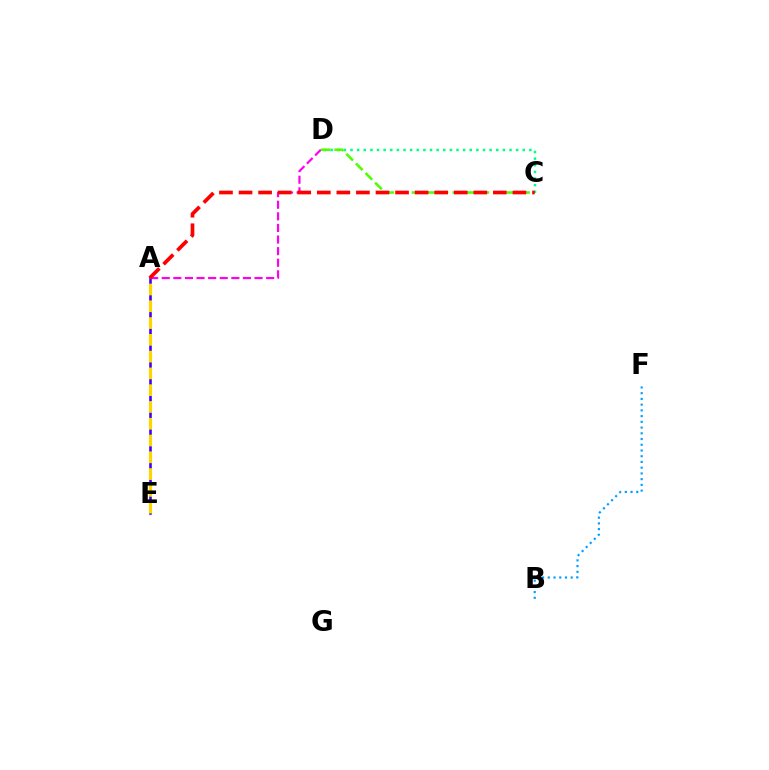{('C', 'D'): [{'color': '#00ff86', 'line_style': 'dotted', 'thickness': 1.8}, {'color': '#4fff00', 'line_style': 'dashed', 'thickness': 1.84}], ('A', 'E'): [{'color': '#3700ff', 'line_style': 'solid', 'thickness': 1.85}, {'color': '#ffd500', 'line_style': 'dashed', 'thickness': 2.28}], ('A', 'D'): [{'color': '#ff00ed', 'line_style': 'dashed', 'thickness': 1.58}], ('B', 'F'): [{'color': '#009eff', 'line_style': 'dotted', 'thickness': 1.56}], ('A', 'C'): [{'color': '#ff0000', 'line_style': 'dashed', 'thickness': 2.66}]}